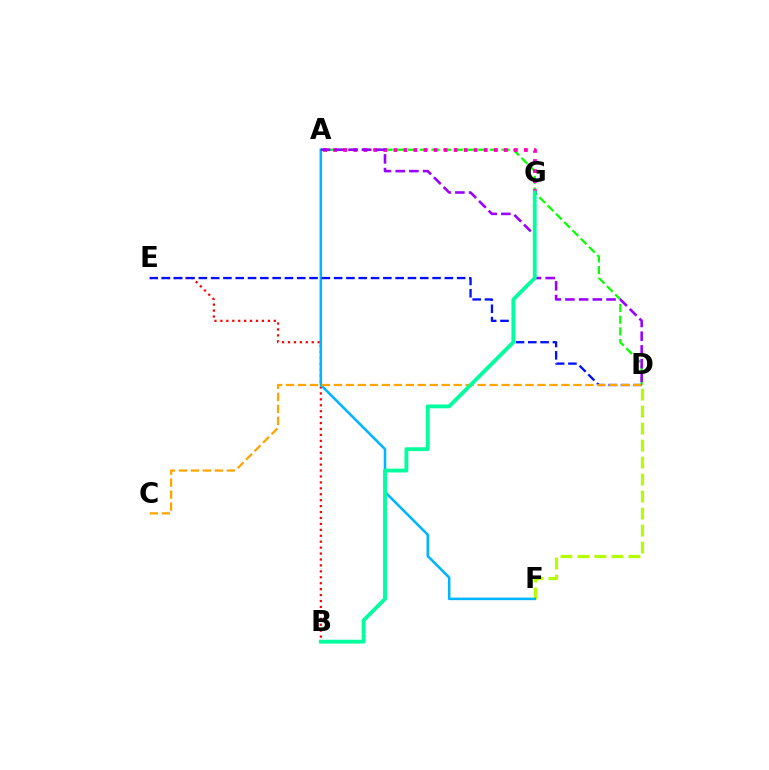{('A', 'D'): [{'color': '#08ff00', 'line_style': 'dashed', 'thickness': 1.59}, {'color': '#9b00ff', 'line_style': 'dashed', 'thickness': 1.86}], ('D', 'F'): [{'color': '#b3ff00', 'line_style': 'dashed', 'thickness': 2.31}], ('B', 'E'): [{'color': '#ff0000', 'line_style': 'dotted', 'thickness': 1.61}], ('A', 'G'): [{'color': '#ff00bd', 'line_style': 'dotted', 'thickness': 2.73}], ('A', 'F'): [{'color': '#00b5ff', 'line_style': 'solid', 'thickness': 1.83}], ('D', 'E'): [{'color': '#0010ff', 'line_style': 'dashed', 'thickness': 1.67}], ('C', 'D'): [{'color': '#ffa500', 'line_style': 'dashed', 'thickness': 1.63}], ('B', 'G'): [{'color': '#00ff9d', 'line_style': 'solid', 'thickness': 2.76}]}